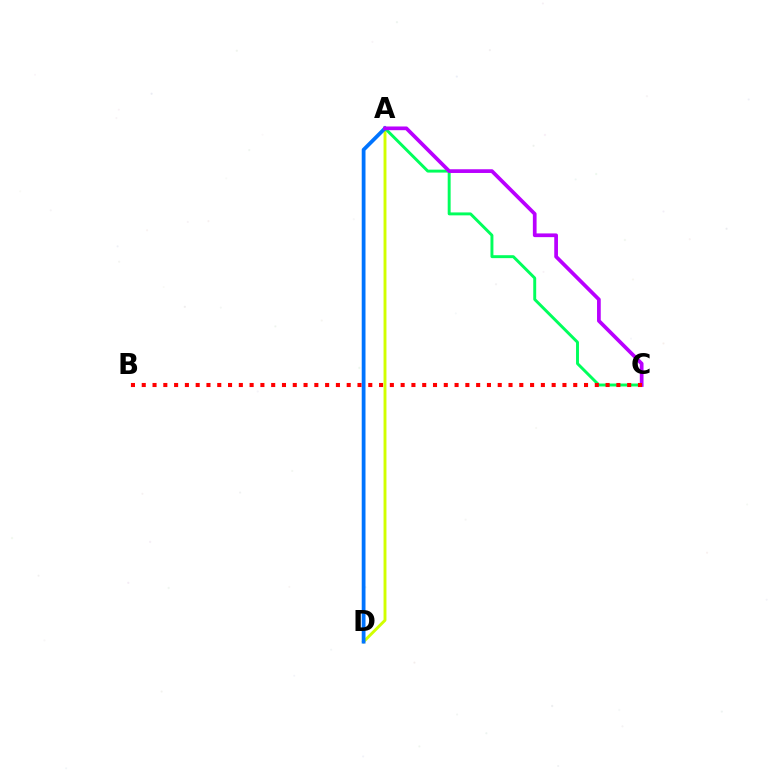{('A', 'D'): [{'color': '#d1ff00', 'line_style': 'solid', 'thickness': 2.09}, {'color': '#0074ff', 'line_style': 'solid', 'thickness': 2.71}], ('A', 'C'): [{'color': '#00ff5c', 'line_style': 'solid', 'thickness': 2.11}, {'color': '#b900ff', 'line_style': 'solid', 'thickness': 2.67}], ('B', 'C'): [{'color': '#ff0000', 'line_style': 'dotted', 'thickness': 2.93}]}